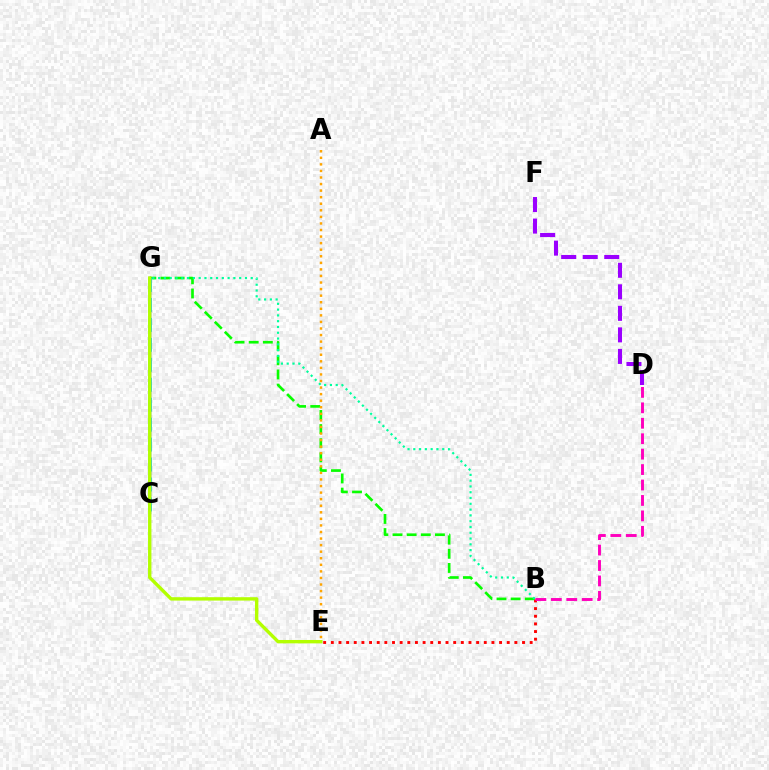{('C', 'G'): [{'color': '#0010ff', 'line_style': 'solid', 'thickness': 1.69}, {'color': '#00b5ff', 'line_style': 'dashed', 'thickness': 2.71}], ('B', 'G'): [{'color': '#08ff00', 'line_style': 'dashed', 'thickness': 1.92}, {'color': '#00ff9d', 'line_style': 'dotted', 'thickness': 1.57}], ('B', 'E'): [{'color': '#ff0000', 'line_style': 'dotted', 'thickness': 2.08}], ('E', 'G'): [{'color': '#b3ff00', 'line_style': 'solid', 'thickness': 2.43}], ('D', 'F'): [{'color': '#9b00ff', 'line_style': 'dashed', 'thickness': 2.93}], ('B', 'D'): [{'color': '#ff00bd', 'line_style': 'dashed', 'thickness': 2.1}], ('A', 'E'): [{'color': '#ffa500', 'line_style': 'dotted', 'thickness': 1.78}]}